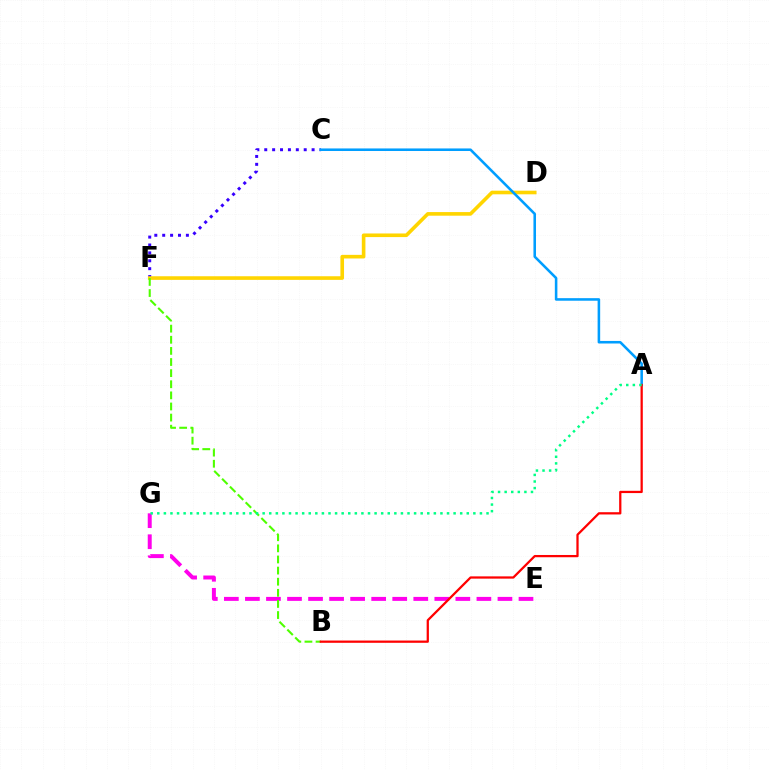{('C', 'F'): [{'color': '#3700ff', 'line_style': 'dotted', 'thickness': 2.15}], ('D', 'F'): [{'color': '#ffd500', 'line_style': 'solid', 'thickness': 2.61}], ('A', 'C'): [{'color': '#009eff', 'line_style': 'solid', 'thickness': 1.85}], ('E', 'G'): [{'color': '#ff00ed', 'line_style': 'dashed', 'thickness': 2.86}], ('B', 'F'): [{'color': '#4fff00', 'line_style': 'dashed', 'thickness': 1.51}], ('A', 'B'): [{'color': '#ff0000', 'line_style': 'solid', 'thickness': 1.63}], ('A', 'G'): [{'color': '#00ff86', 'line_style': 'dotted', 'thickness': 1.79}]}